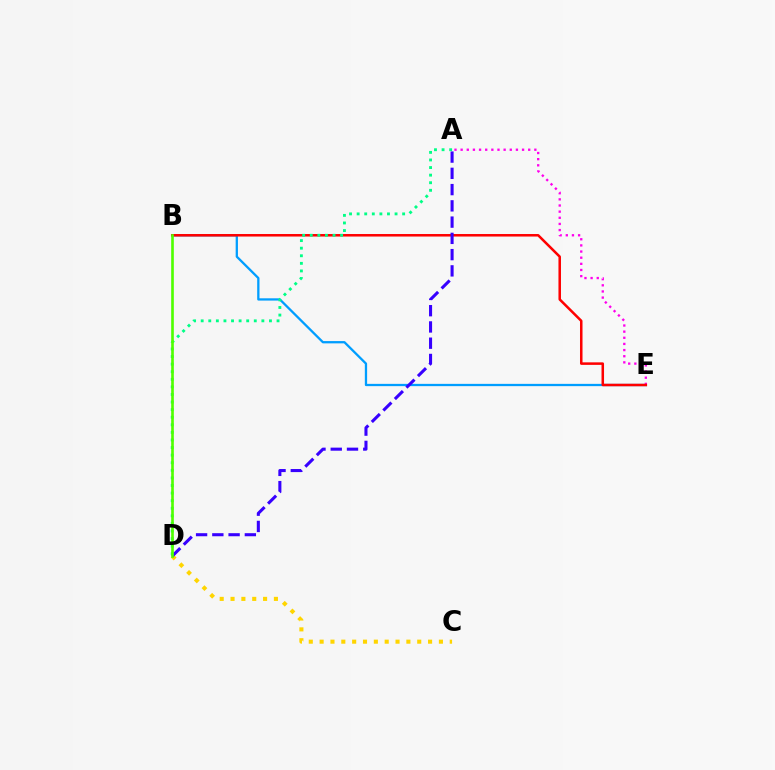{('B', 'E'): [{'color': '#009eff', 'line_style': 'solid', 'thickness': 1.65}, {'color': '#ff0000', 'line_style': 'solid', 'thickness': 1.81}], ('A', 'E'): [{'color': '#ff00ed', 'line_style': 'dotted', 'thickness': 1.67}], ('C', 'D'): [{'color': '#ffd500', 'line_style': 'dotted', 'thickness': 2.95}], ('A', 'D'): [{'color': '#3700ff', 'line_style': 'dashed', 'thickness': 2.21}, {'color': '#00ff86', 'line_style': 'dotted', 'thickness': 2.06}], ('B', 'D'): [{'color': '#4fff00', 'line_style': 'solid', 'thickness': 1.9}]}